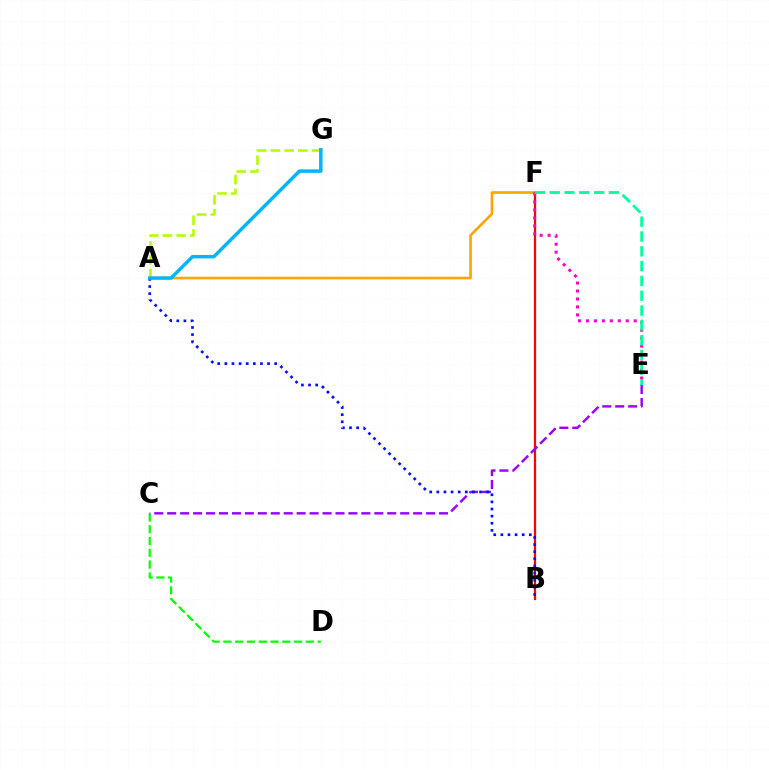{('A', 'G'): [{'color': '#b3ff00', 'line_style': 'dashed', 'thickness': 1.87}, {'color': '#00b5ff', 'line_style': 'solid', 'thickness': 2.49}], ('A', 'F'): [{'color': '#ffa500', 'line_style': 'solid', 'thickness': 1.89}], ('B', 'F'): [{'color': '#ff0000', 'line_style': 'solid', 'thickness': 1.61}], ('E', 'F'): [{'color': '#ff00bd', 'line_style': 'dotted', 'thickness': 2.16}, {'color': '#00ff9d', 'line_style': 'dashed', 'thickness': 2.01}], ('C', 'D'): [{'color': '#08ff00', 'line_style': 'dashed', 'thickness': 1.6}], ('C', 'E'): [{'color': '#9b00ff', 'line_style': 'dashed', 'thickness': 1.76}], ('A', 'B'): [{'color': '#0010ff', 'line_style': 'dotted', 'thickness': 1.93}]}